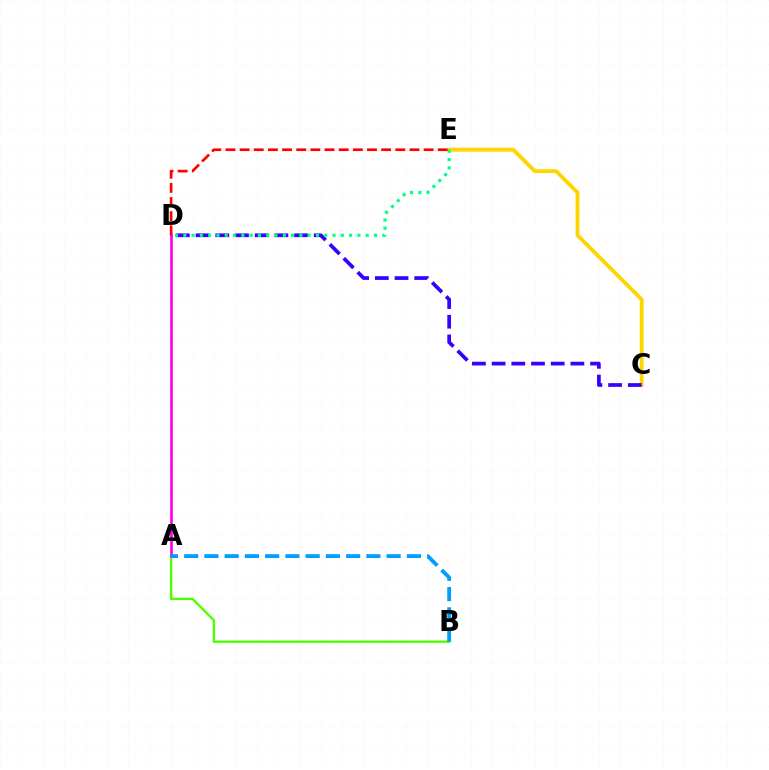{('A', 'B'): [{'color': '#4fff00', 'line_style': 'solid', 'thickness': 1.72}, {'color': '#009eff', 'line_style': 'dashed', 'thickness': 2.75}], ('C', 'E'): [{'color': '#ffd500', 'line_style': 'solid', 'thickness': 2.76}], ('C', 'D'): [{'color': '#3700ff', 'line_style': 'dashed', 'thickness': 2.68}], ('A', 'D'): [{'color': '#ff00ed', 'line_style': 'solid', 'thickness': 1.92}], ('D', 'E'): [{'color': '#ff0000', 'line_style': 'dashed', 'thickness': 1.92}, {'color': '#00ff86', 'line_style': 'dotted', 'thickness': 2.25}]}